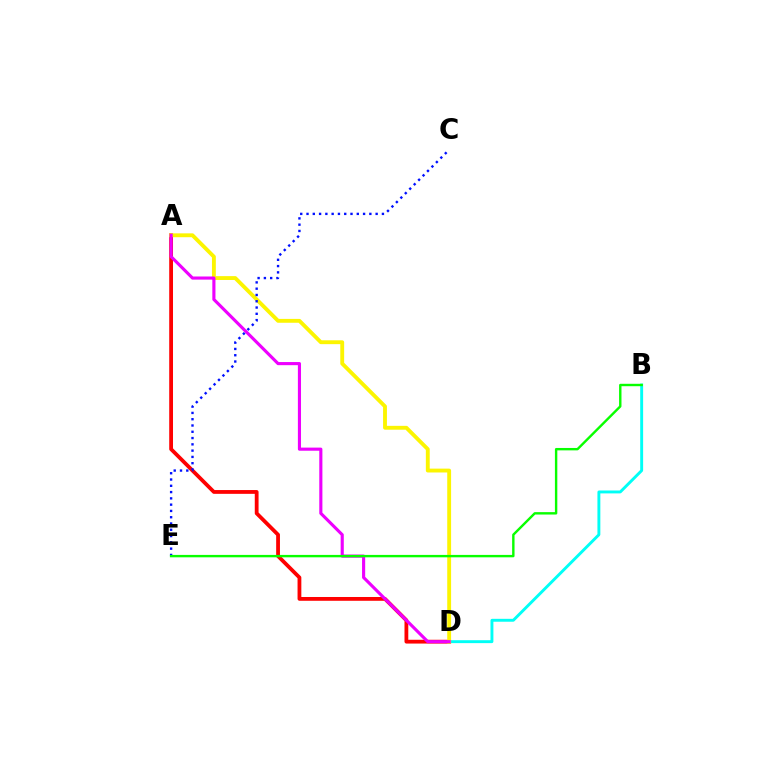{('A', 'D'): [{'color': '#ff0000', 'line_style': 'solid', 'thickness': 2.73}, {'color': '#fcf500', 'line_style': 'solid', 'thickness': 2.78}, {'color': '#ee00ff', 'line_style': 'solid', 'thickness': 2.25}], ('B', 'D'): [{'color': '#00fff6', 'line_style': 'solid', 'thickness': 2.1}], ('C', 'E'): [{'color': '#0010ff', 'line_style': 'dotted', 'thickness': 1.71}], ('B', 'E'): [{'color': '#08ff00', 'line_style': 'solid', 'thickness': 1.73}]}